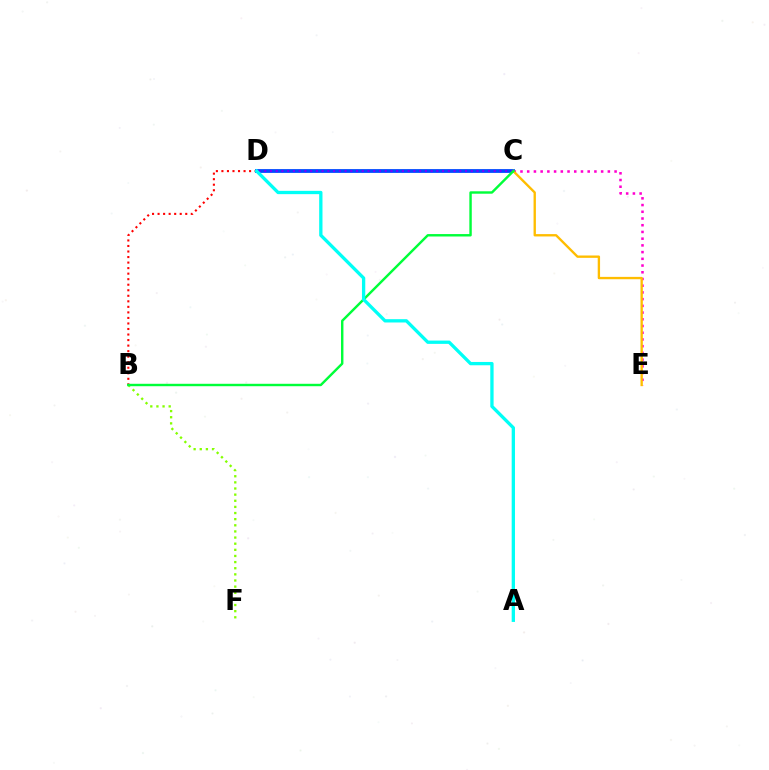{('B', 'F'): [{'color': '#84ff00', 'line_style': 'dotted', 'thickness': 1.67}], ('C', 'E'): [{'color': '#ff00cf', 'line_style': 'dotted', 'thickness': 1.83}, {'color': '#ffbd00', 'line_style': 'solid', 'thickness': 1.69}], ('B', 'D'): [{'color': '#ff0000', 'line_style': 'dotted', 'thickness': 1.5}], ('C', 'D'): [{'color': '#004bff', 'line_style': 'solid', 'thickness': 2.74}, {'color': '#7200ff', 'line_style': 'dotted', 'thickness': 1.56}], ('B', 'C'): [{'color': '#00ff39', 'line_style': 'solid', 'thickness': 1.74}], ('A', 'D'): [{'color': '#00fff6', 'line_style': 'solid', 'thickness': 2.38}]}